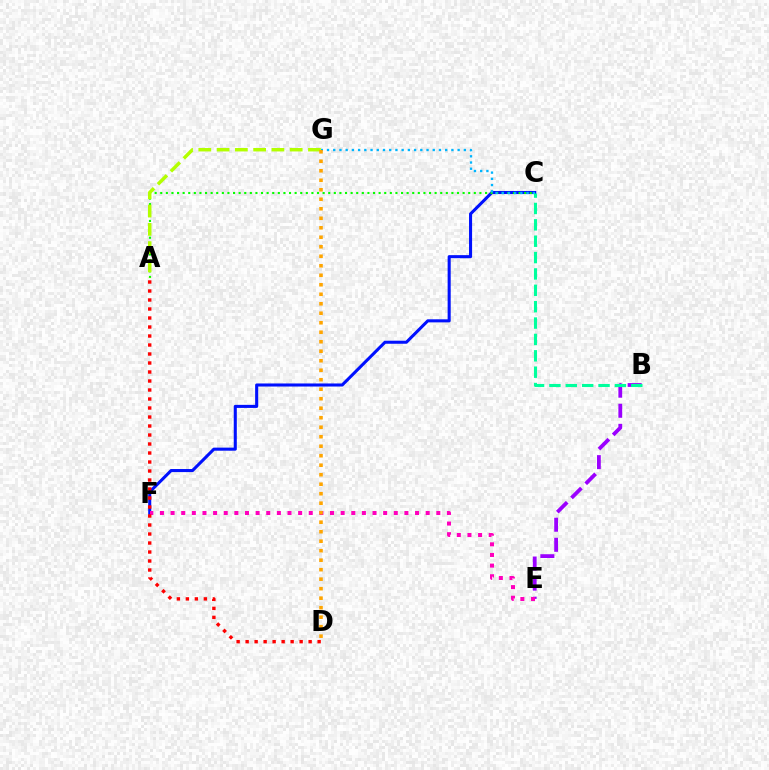{('C', 'F'): [{'color': '#0010ff', 'line_style': 'solid', 'thickness': 2.21}], ('B', 'E'): [{'color': '#9b00ff', 'line_style': 'dashed', 'thickness': 2.73}], ('A', 'C'): [{'color': '#08ff00', 'line_style': 'dotted', 'thickness': 1.52}], ('E', 'F'): [{'color': '#ff00bd', 'line_style': 'dotted', 'thickness': 2.89}], ('C', 'G'): [{'color': '#00b5ff', 'line_style': 'dotted', 'thickness': 1.69}], ('A', 'G'): [{'color': '#b3ff00', 'line_style': 'dashed', 'thickness': 2.48}], ('A', 'D'): [{'color': '#ff0000', 'line_style': 'dotted', 'thickness': 2.45}], ('B', 'C'): [{'color': '#00ff9d', 'line_style': 'dashed', 'thickness': 2.22}], ('D', 'G'): [{'color': '#ffa500', 'line_style': 'dotted', 'thickness': 2.58}]}